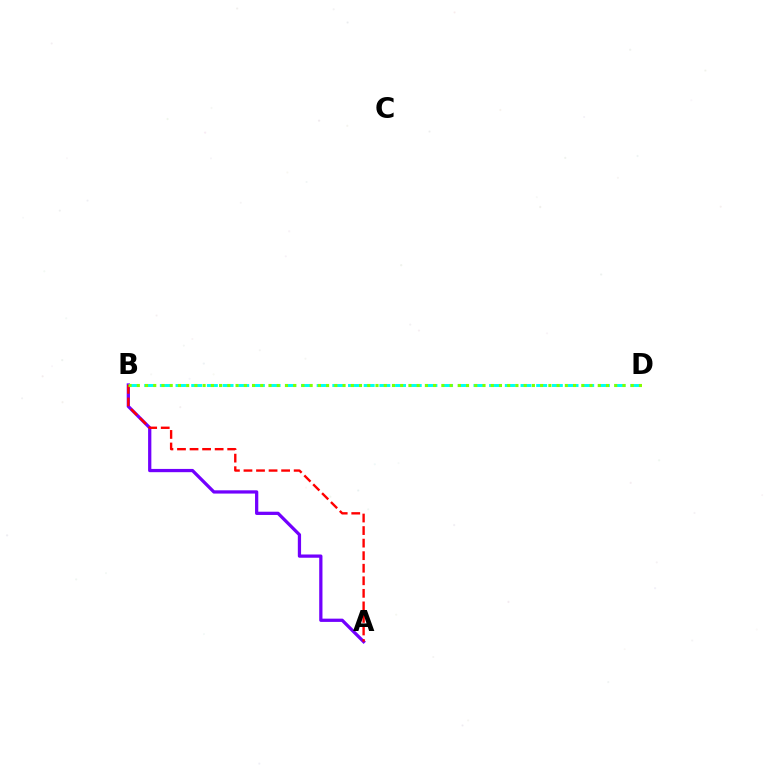{('B', 'D'): [{'color': '#00fff6', 'line_style': 'dashed', 'thickness': 2.13}, {'color': '#84ff00', 'line_style': 'dotted', 'thickness': 2.24}], ('A', 'B'): [{'color': '#7200ff', 'line_style': 'solid', 'thickness': 2.34}, {'color': '#ff0000', 'line_style': 'dashed', 'thickness': 1.71}]}